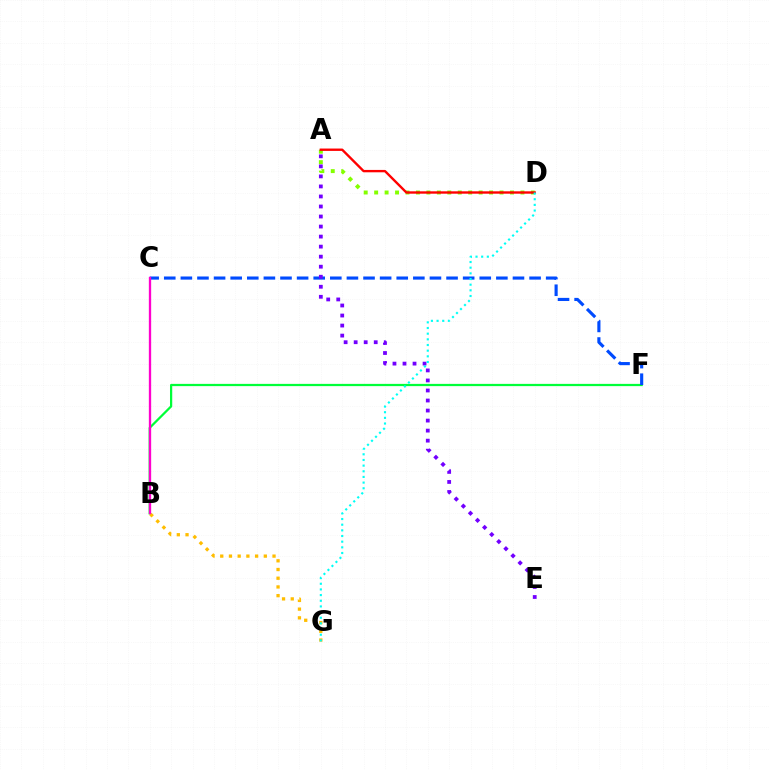{('B', 'F'): [{'color': '#00ff39', 'line_style': 'solid', 'thickness': 1.61}], ('A', 'D'): [{'color': '#84ff00', 'line_style': 'dotted', 'thickness': 2.84}, {'color': '#ff0000', 'line_style': 'solid', 'thickness': 1.71}], ('C', 'F'): [{'color': '#004bff', 'line_style': 'dashed', 'thickness': 2.26}], ('B', 'G'): [{'color': '#ffbd00', 'line_style': 'dotted', 'thickness': 2.37}], ('A', 'E'): [{'color': '#7200ff', 'line_style': 'dotted', 'thickness': 2.73}], ('D', 'G'): [{'color': '#00fff6', 'line_style': 'dotted', 'thickness': 1.54}], ('B', 'C'): [{'color': '#ff00cf', 'line_style': 'solid', 'thickness': 1.67}]}